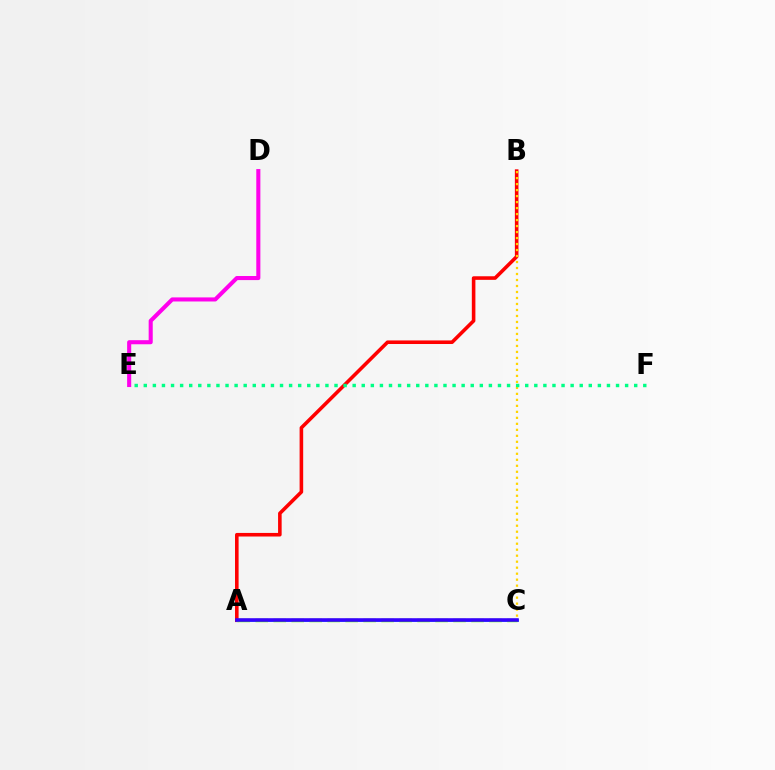{('A', 'B'): [{'color': '#ff0000', 'line_style': 'solid', 'thickness': 2.58}], ('D', 'E'): [{'color': '#ff00ed', 'line_style': 'solid', 'thickness': 2.94}], ('A', 'C'): [{'color': '#009eff', 'line_style': 'solid', 'thickness': 1.94}, {'color': '#4fff00', 'line_style': 'dashed', 'thickness': 2.44}, {'color': '#3700ff', 'line_style': 'solid', 'thickness': 2.57}], ('B', 'C'): [{'color': '#ffd500', 'line_style': 'dotted', 'thickness': 1.63}], ('E', 'F'): [{'color': '#00ff86', 'line_style': 'dotted', 'thickness': 2.47}]}